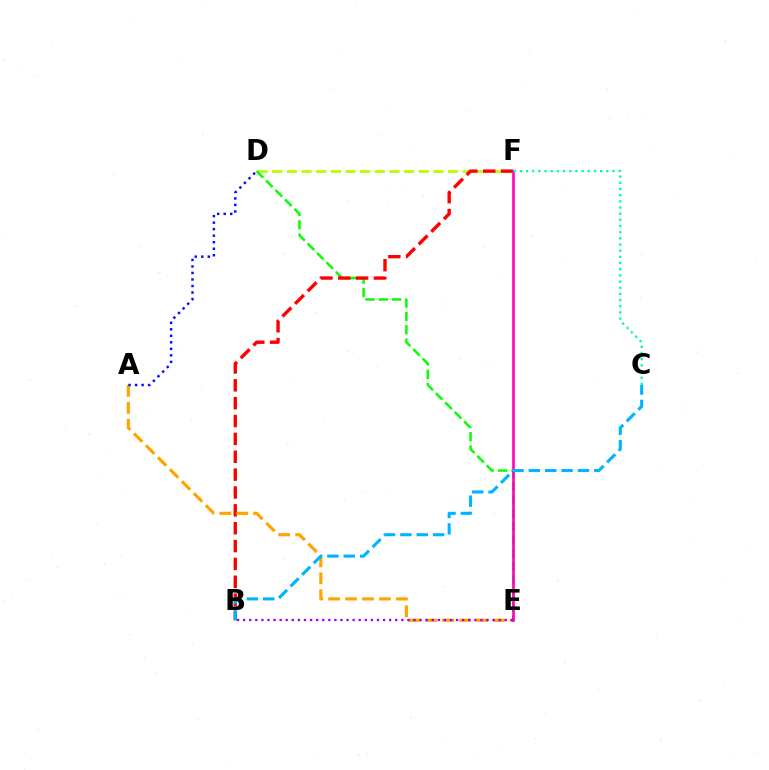{('D', 'F'): [{'color': '#b3ff00', 'line_style': 'dashed', 'thickness': 1.99}], ('D', 'E'): [{'color': '#08ff00', 'line_style': 'dashed', 'thickness': 1.81}], ('B', 'F'): [{'color': '#ff0000', 'line_style': 'dashed', 'thickness': 2.43}], ('A', 'E'): [{'color': '#ffa500', 'line_style': 'dashed', 'thickness': 2.3}], ('E', 'F'): [{'color': '#ff00bd', 'line_style': 'solid', 'thickness': 1.88}], ('C', 'F'): [{'color': '#00ff9d', 'line_style': 'dotted', 'thickness': 1.68}], ('B', 'C'): [{'color': '#00b5ff', 'line_style': 'dashed', 'thickness': 2.22}], ('B', 'E'): [{'color': '#9b00ff', 'line_style': 'dotted', 'thickness': 1.65}], ('A', 'D'): [{'color': '#0010ff', 'line_style': 'dotted', 'thickness': 1.77}]}